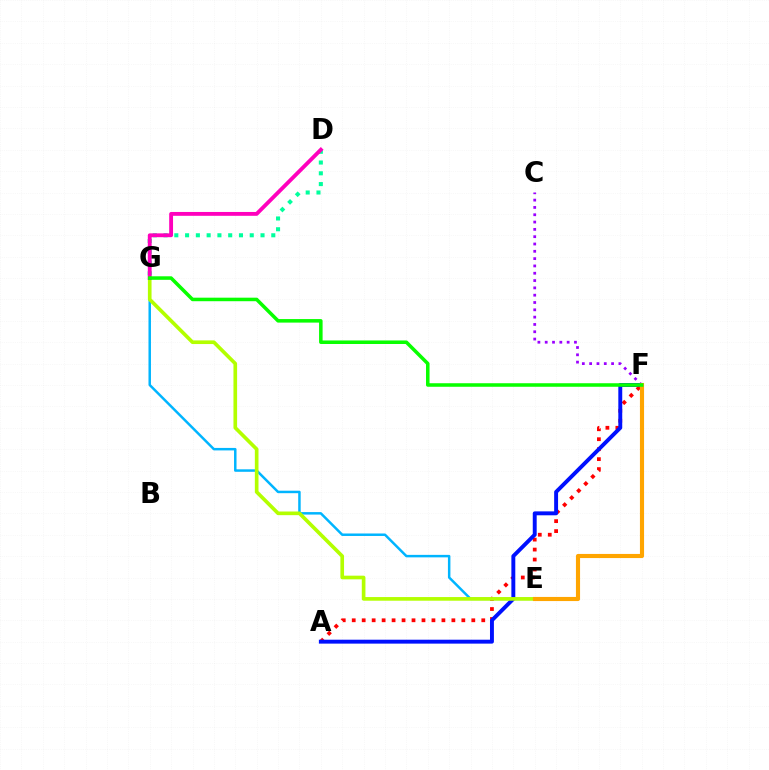{('A', 'F'): [{'color': '#ff0000', 'line_style': 'dotted', 'thickness': 2.71}, {'color': '#0010ff', 'line_style': 'solid', 'thickness': 2.82}], ('E', 'G'): [{'color': '#00b5ff', 'line_style': 'solid', 'thickness': 1.79}, {'color': '#b3ff00', 'line_style': 'solid', 'thickness': 2.63}], ('D', 'G'): [{'color': '#00ff9d', 'line_style': 'dotted', 'thickness': 2.93}, {'color': '#ff00bd', 'line_style': 'solid', 'thickness': 2.77}], ('C', 'F'): [{'color': '#9b00ff', 'line_style': 'dotted', 'thickness': 1.99}], ('E', 'F'): [{'color': '#ffa500', 'line_style': 'solid', 'thickness': 2.97}], ('F', 'G'): [{'color': '#08ff00', 'line_style': 'solid', 'thickness': 2.54}]}